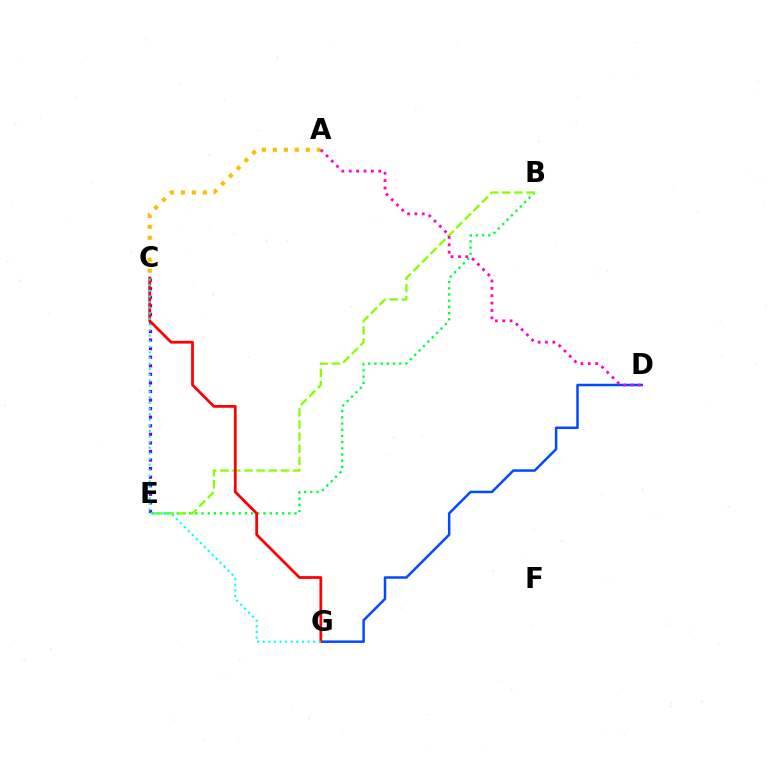{('B', 'E'): [{'color': '#00ff39', 'line_style': 'dotted', 'thickness': 1.68}, {'color': '#84ff00', 'line_style': 'dashed', 'thickness': 1.65}], ('A', 'C'): [{'color': '#ffbd00', 'line_style': 'dotted', 'thickness': 2.98}], ('D', 'G'): [{'color': '#004bff', 'line_style': 'solid', 'thickness': 1.8}], ('A', 'D'): [{'color': '#ff00cf', 'line_style': 'dotted', 'thickness': 2.0}], ('C', 'E'): [{'color': '#7200ff', 'line_style': 'dotted', 'thickness': 2.33}], ('C', 'G'): [{'color': '#ff0000', 'line_style': 'solid', 'thickness': 1.99}, {'color': '#00fff6', 'line_style': 'dotted', 'thickness': 1.52}]}